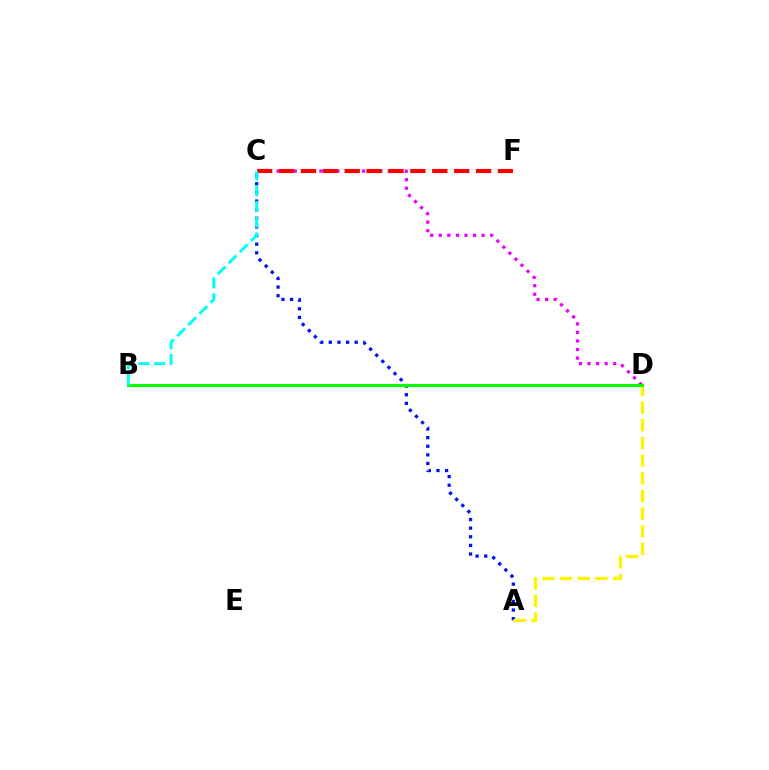{('A', 'C'): [{'color': '#0010ff', 'line_style': 'dotted', 'thickness': 2.34}], ('C', 'D'): [{'color': '#ee00ff', 'line_style': 'dotted', 'thickness': 2.32}], ('A', 'D'): [{'color': '#fcf500', 'line_style': 'dashed', 'thickness': 2.4}], ('C', 'F'): [{'color': '#ff0000', 'line_style': 'dashed', 'thickness': 2.97}], ('B', 'D'): [{'color': '#08ff00', 'line_style': 'solid', 'thickness': 2.18}], ('B', 'C'): [{'color': '#00fff6', 'line_style': 'dashed', 'thickness': 2.13}]}